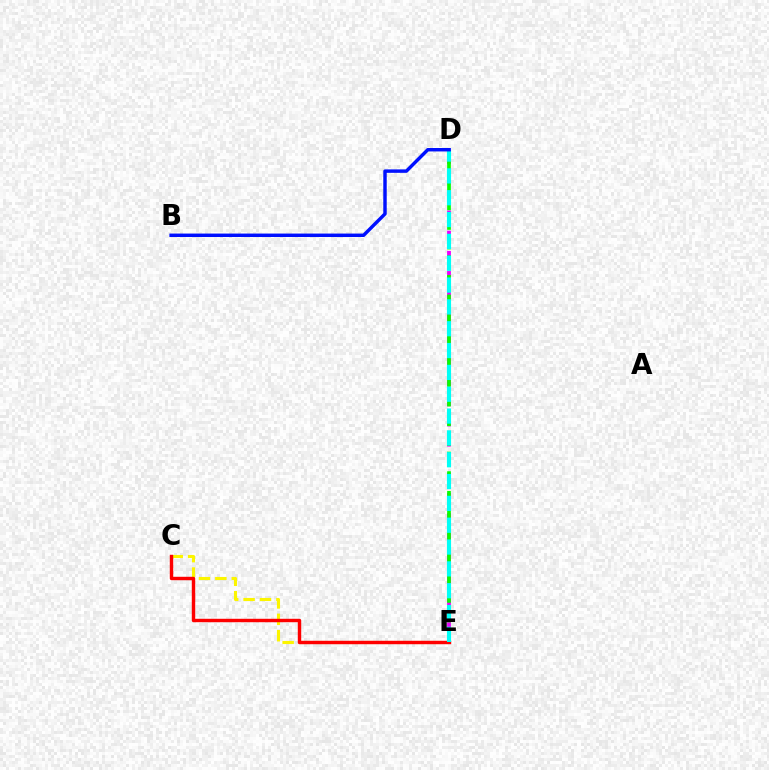{('D', 'E'): [{'color': '#ee00ff', 'line_style': 'dashed', 'thickness': 2.74}, {'color': '#08ff00', 'line_style': 'dashed', 'thickness': 2.67}, {'color': '#00fff6', 'line_style': 'dashed', 'thickness': 2.97}], ('C', 'E'): [{'color': '#fcf500', 'line_style': 'dashed', 'thickness': 2.23}, {'color': '#ff0000', 'line_style': 'solid', 'thickness': 2.46}], ('B', 'D'): [{'color': '#0010ff', 'line_style': 'solid', 'thickness': 2.48}]}